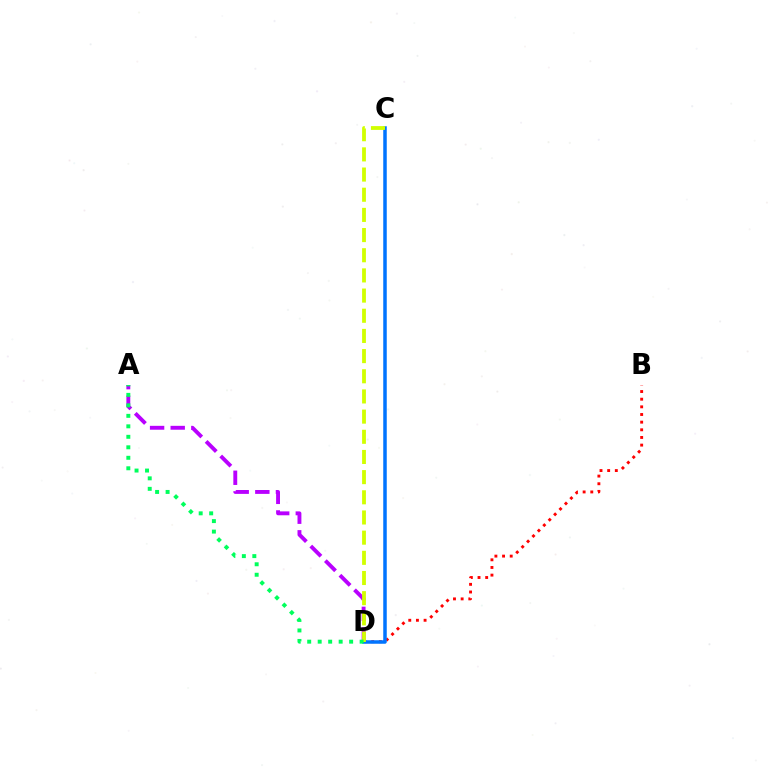{('A', 'D'): [{'color': '#b900ff', 'line_style': 'dashed', 'thickness': 2.8}, {'color': '#00ff5c', 'line_style': 'dotted', 'thickness': 2.85}], ('B', 'D'): [{'color': '#ff0000', 'line_style': 'dotted', 'thickness': 2.08}], ('C', 'D'): [{'color': '#0074ff', 'line_style': 'solid', 'thickness': 2.52}, {'color': '#d1ff00', 'line_style': 'dashed', 'thickness': 2.74}]}